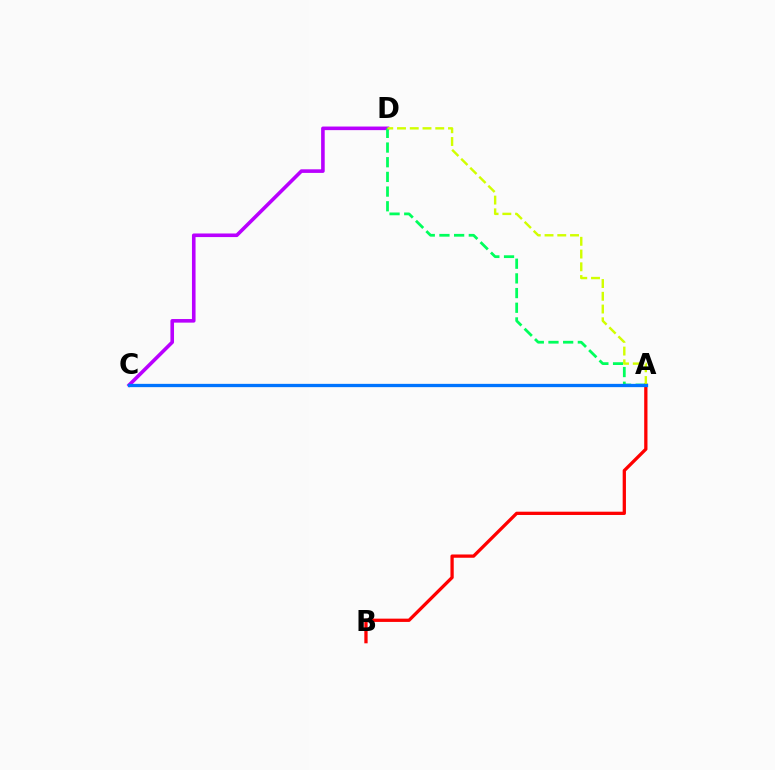{('C', 'D'): [{'color': '#b900ff', 'line_style': 'solid', 'thickness': 2.59}], ('A', 'B'): [{'color': '#ff0000', 'line_style': 'solid', 'thickness': 2.36}], ('A', 'D'): [{'color': '#00ff5c', 'line_style': 'dashed', 'thickness': 1.99}, {'color': '#d1ff00', 'line_style': 'dashed', 'thickness': 1.73}], ('A', 'C'): [{'color': '#0074ff', 'line_style': 'solid', 'thickness': 2.37}]}